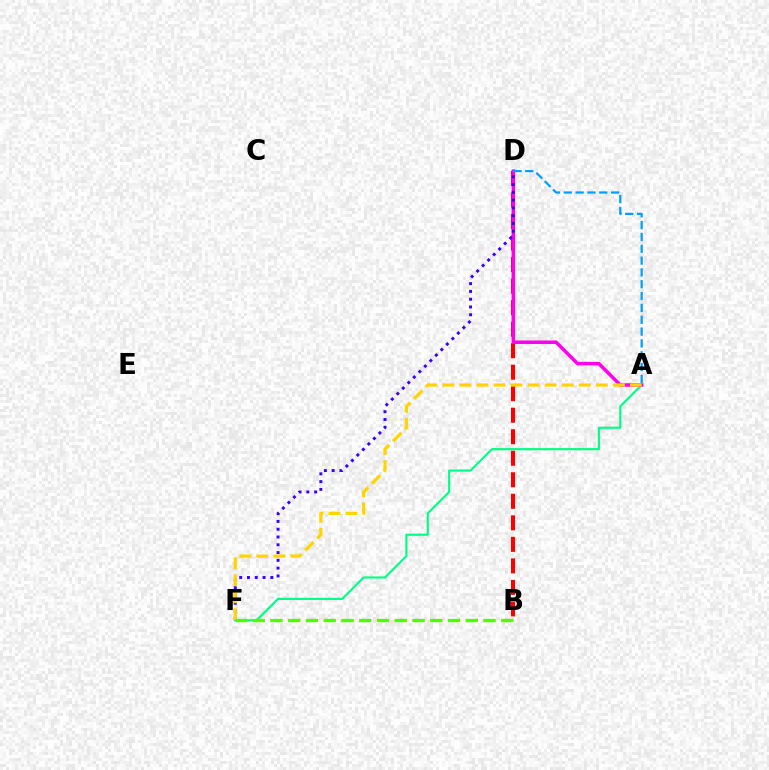{('A', 'F'): [{'color': '#00ff86', 'line_style': 'solid', 'thickness': 1.55}, {'color': '#ffd500', 'line_style': 'dashed', 'thickness': 2.32}], ('B', 'D'): [{'color': '#ff0000', 'line_style': 'dashed', 'thickness': 2.92}], ('A', 'D'): [{'color': '#ff00ed', 'line_style': 'solid', 'thickness': 2.51}, {'color': '#009eff', 'line_style': 'dashed', 'thickness': 1.61}], ('D', 'F'): [{'color': '#3700ff', 'line_style': 'dotted', 'thickness': 2.12}], ('B', 'F'): [{'color': '#4fff00', 'line_style': 'dashed', 'thickness': 2.41}]}